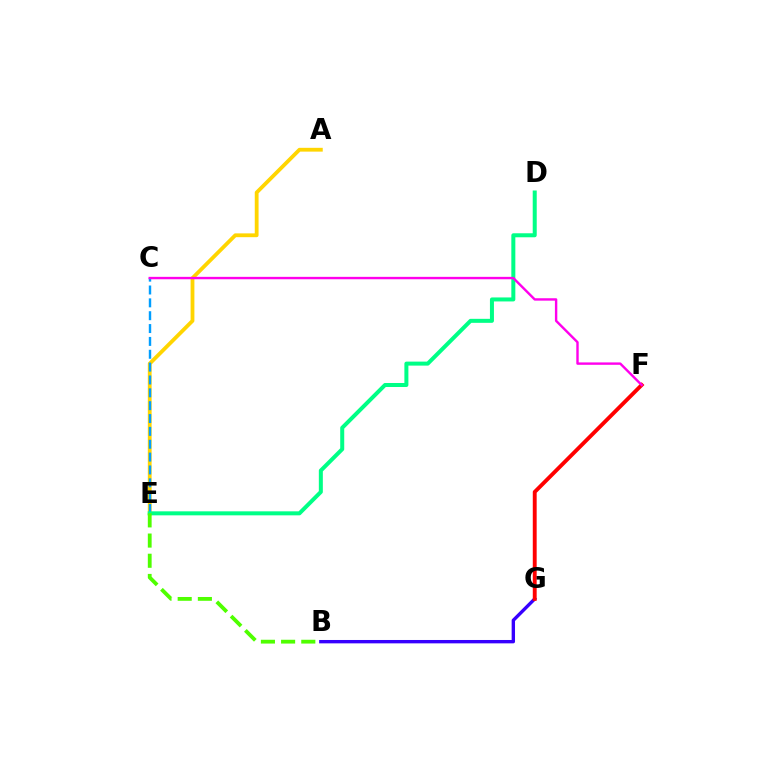{('A', 'E'): [{'color': '#ffd500', 'line_style': 'solid', 'thickness': 2.74}], ('C', 'E'): [{'color': '#009eff', 'line_style': 'dashed', 'thickness': 1.75}], ('B', 'G'): [{'color': '#3700ff', 'line_style': 'solid', 'thickness': 2.42}], ('D', 'E'): [{'color': '#00ff86', 'line_style': 'solid', 'thickness': 2.88}], ('F', 'G'): [{'color': '#ff0000', 'line_style': 'solid', 'thickness': 2.79}], ('B', 'E'): [{'color': '#4fff00', 'line_style': 'dashed', 'thickness': 2.74}], ('C', 'F'): [{'color': '#ff00ed', 'line_style': 'solid', 'thickness': 1.73}]}